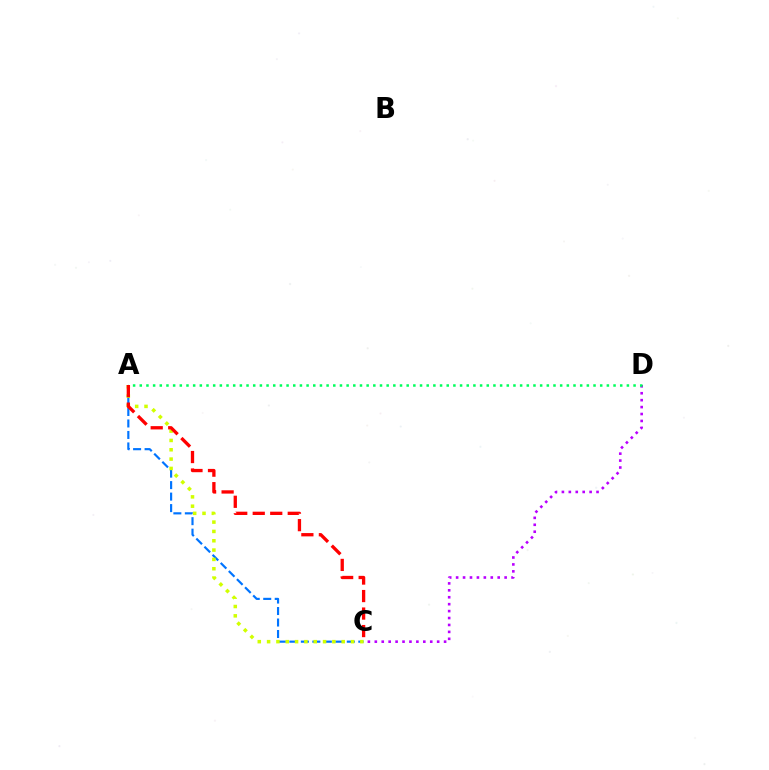{('A', 'C'): [{'color': '#0074ff', 'line_style': 'dashed', 'thickness': 1.56}, {'color': '#d1ff00', 'line_style': 'dotted', 'thickness': 2.53}, {'color': '#ff0000', 'line_style': 'dashed', 'thickness': 2.38}], ('C', 'D'): [{'color': '#b900ff', 'line_style': 'dotted', 'thickness': 1.88}], ('A', 'D'): [{'color': '#00ff5c', 'line_style': 'dotted', 'thickness': 1.81}]}